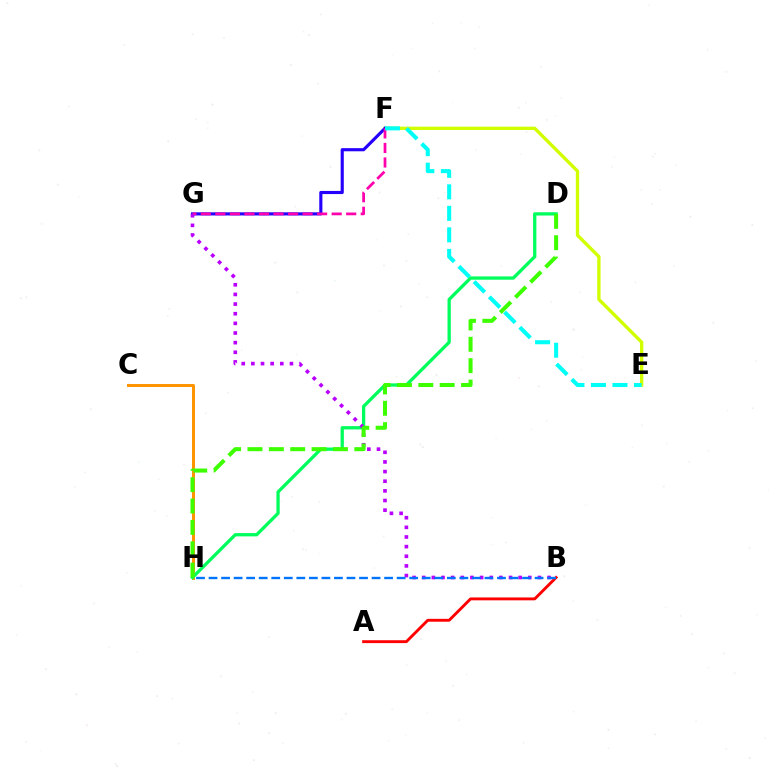{('A', 'B'): [{'color': '#ff0000', 'line_style': 'solid', 'thickness': 2.07}], ('E', 'F'): [{'color': '#d1ff00', 'line_style': 'solid', 'thickness': 2.4}, {'color': '#00fff6', 'line_style': 'dashed', 'thickness': 2.92}], ('C', 'H'): [{'color': '#ff9400', 'line_style': 'solid', 'thickness': 2.14}], ('D', 'H'): [{'color': '#00ff5c', 'line_style': 'solid', 'thickness': 2.37}, {'color': '#3dff00', 'line_style': 'dashed', 'thickness': 2.9}], ('F', 'G'): [{'color': '#2500ff', 'line_style': 'solid', 'thickness': 2.26}, {'color': '#ff00ac', 'line_style': 'dashed', 'thickness': 1.97}], ('B', 'G'): [{'color': '#b900ff', 'line_style': 'dotted', 'thickness': 2.62}], ('B', 'H'): [{'color': '#0074ff', 'line_style': 'dashed', 'thickness': 1.7}]}